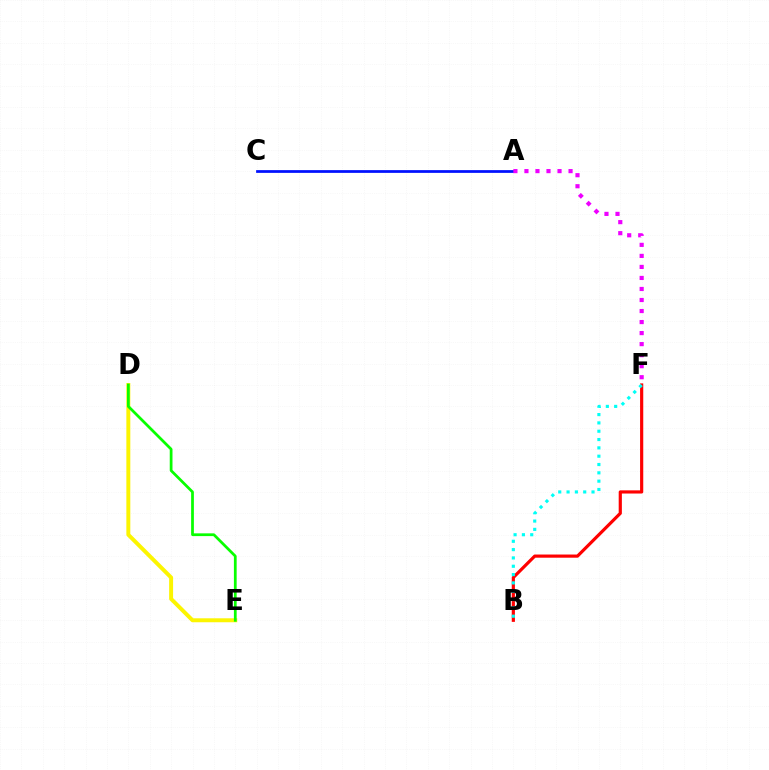{('D', 'E'): [{'color': '#fcf500', 'line_style': 'solid', 'thickness': 2.85}, {'color': '#08ff00', 'line_style': 'solid', 'thickness': 1.98}], ('B', 'F'): [{'color': '#ff0000', 'line_style': 'solid', 'thickness': 2.29}, {'color': '#00fff6', 'line_style': 'dotted', 'thickness': 2.26}], ('A', 'C'): [{'color': '#0010ff', 'line_style': 'solid', 'thickness': 1.97}], ('A', 'F'): [{'color': '#ee00ff', 'line_style': 'dotted', 'thickness': 3.0}]}